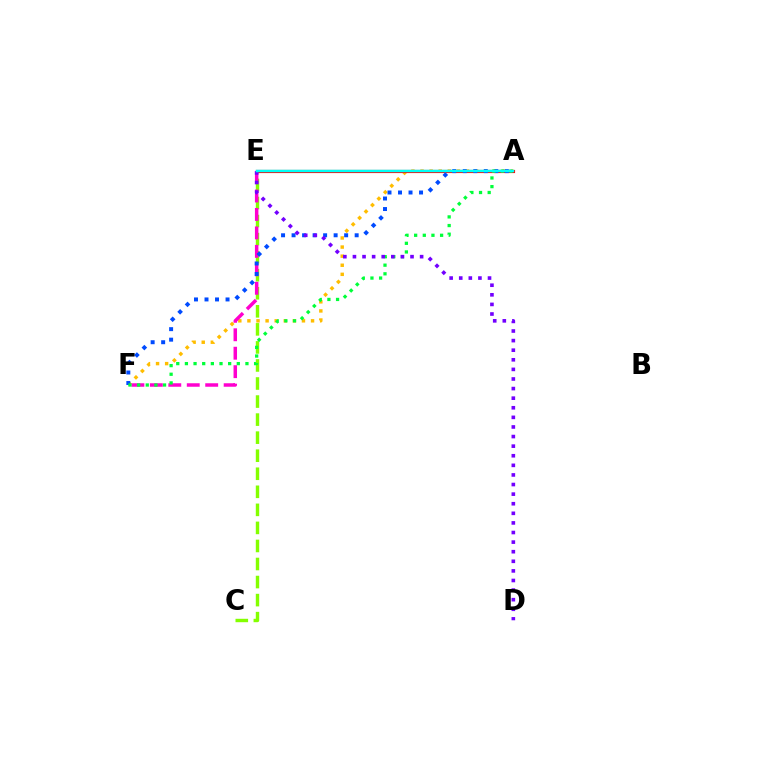{('C', 'E'): [{'color': '#84ff00', 'line_style': 'dashed', 'thickness': 2.45}], ('A', 'F'): [{'color': '#ffbd00', 'line_style': 'dotted', 'thickness': 2.47}, {'color': '#004bff', 'line_style': 'dotted', 'thickness': 2.86}, {'color': '#00ff39', 'line_style': 'dotted', 'thickness': 2.35}], ('E', 'F'): [{'color': '#ff00cf', 'line_style': 'dashed', 'thickness': 2.51}], ('A', 'E'): [{'color': '#ff0000', 'line_style': 'solid', 'thickness': 2.27}, {'color': '#00fff6', 'line_style': 'solid', 'thickness': 1.79}], ('D', 'E'): [{'color': '#7200ff', 'line_style': 'dotted', 'thickness': 2.61}]}